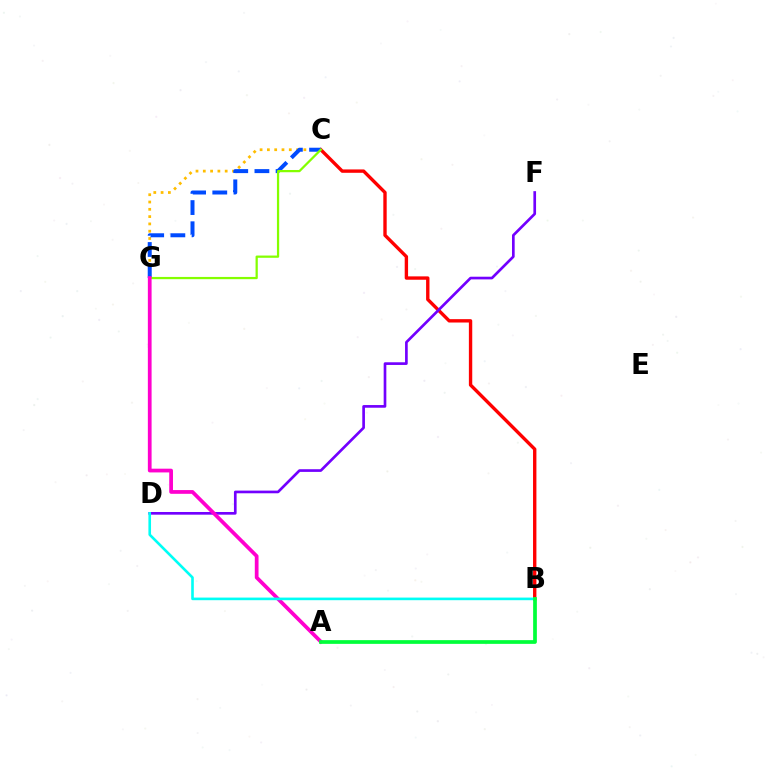{('B', 'C'): [{'color': '#ff0000', 'line_style': 'solid', 'thickness': 2.43}], ('C', 'G'): [{'color': '#ffbd00', 'line_style': 'dotted', 'thickness': 1.98}, {'color': '#004bff', 'line_style': 'dashed', 'thickness': 2.88}, {'color': '#84ff00', 'line_style': 'solid', 'thickness': 1.62}], ('D', 'F'): [{'color': '#7200ff', 'line_style': 'solid', 'thickness': 1.93}], ('A', 'G'): [{'color': '#ff00cf', 'line_style': 'solid', 'thickness': 2.69}], ('B', 'D'): [{'color': '#00fff6', 'line_style': 'solid', 'thickness': 1.89}], ('A', 'B'): [{'color': '#00ff39', 'line_style': 'solid', 'thickness': 2.68}]}